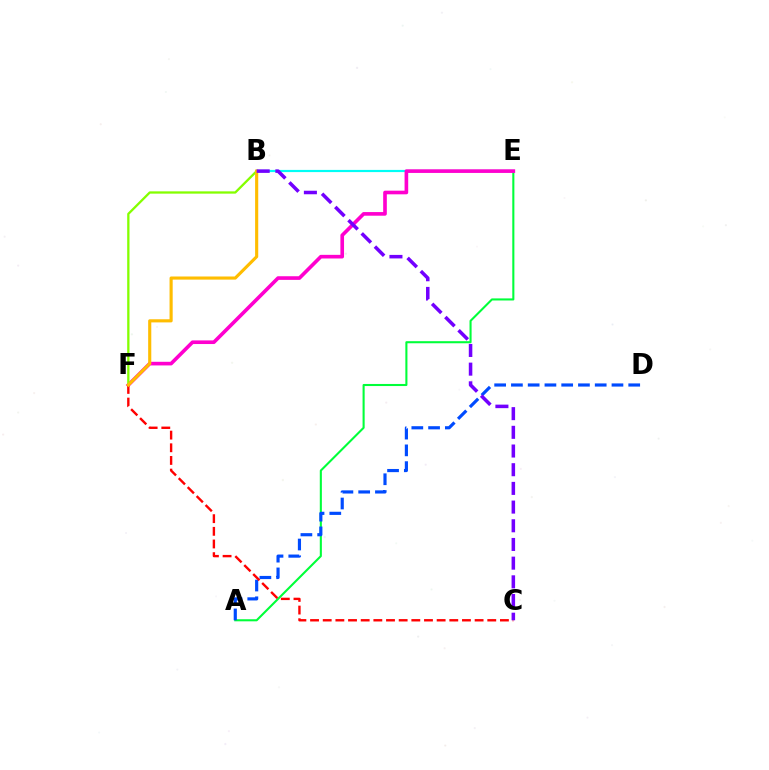{('B', 'E'): [{'color': '#00fff6', 'line_style': 'solid', 'thickness': 1.57}], ('A', 'E'): [{'color': '#00ff39', 'line_style': 'solid', 'thickness': 1.5}], ('E', 'F'): [{'color': '#ff00cf', 'line_style': 'solid', 'thickness': 2.62}], ('A', 'D'): [{'color': '#004bff', 'line_style': 'dashed', 'thickness': 2.28}], ('B', 'F'): [{'color': '#84ff00', 'line_style': 'solid', 'thickness': 1.65}, {'color': '#ffbd00', 'line_style': 'solid', 'thickness': 2.25}], ('C', 'F'): [{'color': '#ff0000', 'line_style': 'dashed', 'thickness': 1.72}], ('B', 'C'): [{'color': '#7200ff', 'line_style': 'dashed', 'thickness': 2.54}]}